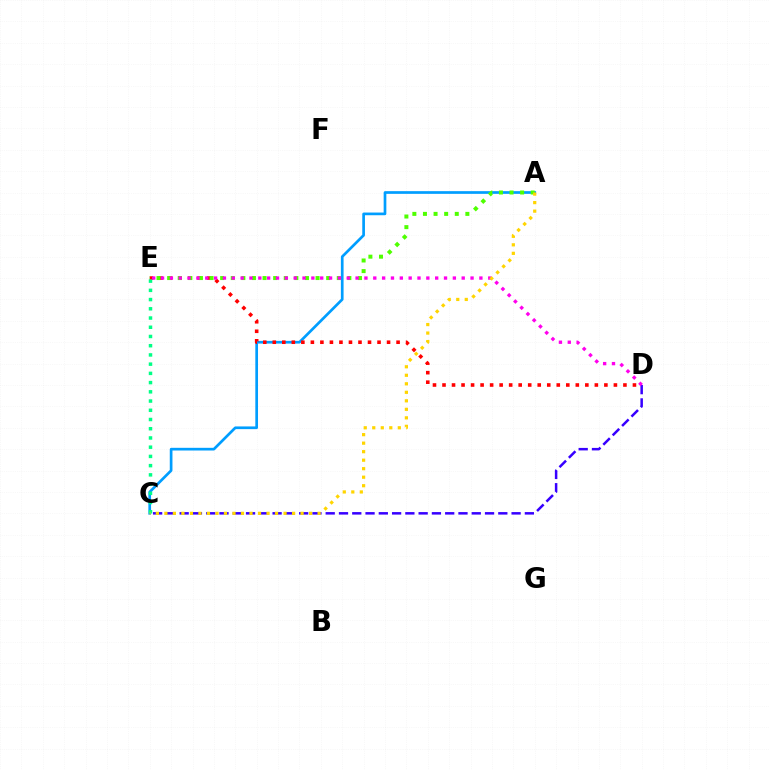{('A', 'C'): [{'color': '#009eff', 'line_style': 'solid', 'thickness': 1.94}, {'color': '#ffd500', 'line_style': 'dotted', 'thickness': 2.31}], ('D', 'E'): [{'color': '#ff0000', 'line_style': 'dotted', 'thickness': 2.59}, {'color': '#ff00ed', 'line_style': 'dotted', 'thickness': 2.4}], ('C', 'D'): [{'color': '#3700ff', 'line_style': 'dashed', 'thickness': 1.8}], ('A', 'E'): [{'color': '#4fff00', 'line_style': 'dotted', 'thickness': 2.88}], ('C', 'E'): [{'color': '#00ff86', 'line_style': 'dotted', 'thickness': 2.51}]}